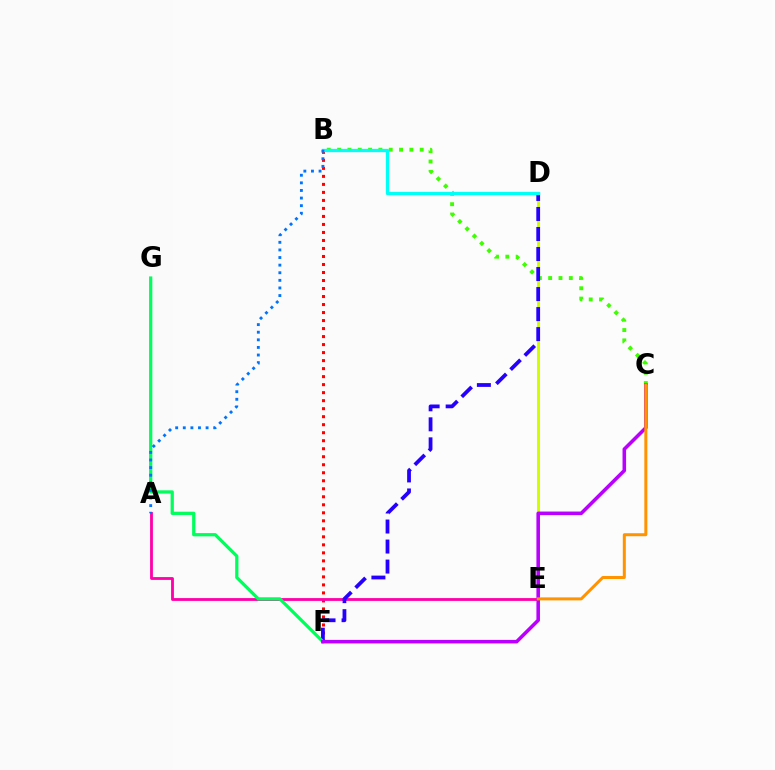{('D', 'E'): [{'color': '#d1ff00', 'line_style': 'solid', 'thickness': 2.18}], ('B', 'F'): [{'color': '#ff0000', 'line_style': 'dotted', 'thickness': 2.18}], ('B', 'C'): [{'color': '#3dff00', 'line_style': 'dotted', 'thickness': 2.81}], ('A', 'E'): [{'color': '#ff00ac', 'line_style': 'solid', 'thickness': 2.03}], ('D', 'F'): [{'color': '#2500ff', 'line_style': 'dashed', 'thickness': 2.72}], ('F', 'G'): [{'color': '#00ff5c', 'line_style': 'solid', 'thickness': 2.34}], ('C', 'F'): [{'color': '#b900ff', 'line_style': 'solid', 'thickness': 2.57}], ('C', 'E'): [{'color': '#ff9400', 'line_style': 'solid', 'thickness': 2.16}], ('B', 'D'): [{'color': '#00fff6', 'line_style': 'solid', 'thickness': 2.38}], ('A', 'B'): [{'color': '#0074ff', 'line_style': 'dotted', 'thickness': 2.07}]}